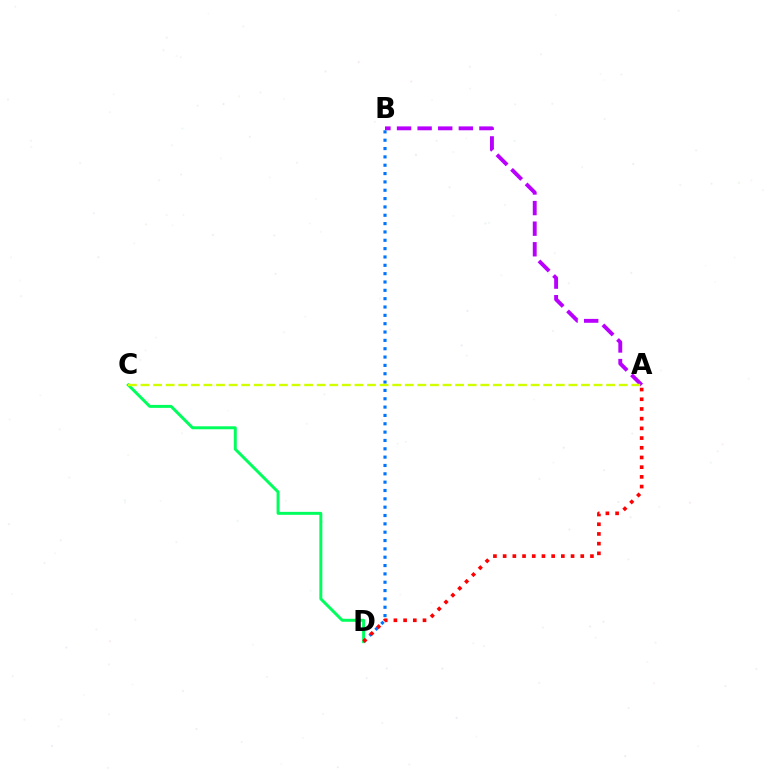{('C', 'D'): [{'color': '#00ff5c', 'line_style': 'solid', 'thickness': 2.13}], ('A', 'B'): [{'color': '#b900ff', 'line_style': 'dashed', 'thickness': 2.8}], ('B', 'D'): [{'color': '#0074ff', 'line_style': 'dotted', 'thickness': 2.27}], ('A', 'D'): [{'color': '#ff0000', 'line_style': 'dotted', 'thickness': 2.64}], ('A', 'C'): [{'color': '#d1ff00', 'line_style': 'dashed', 'thickness': 1.71}]}